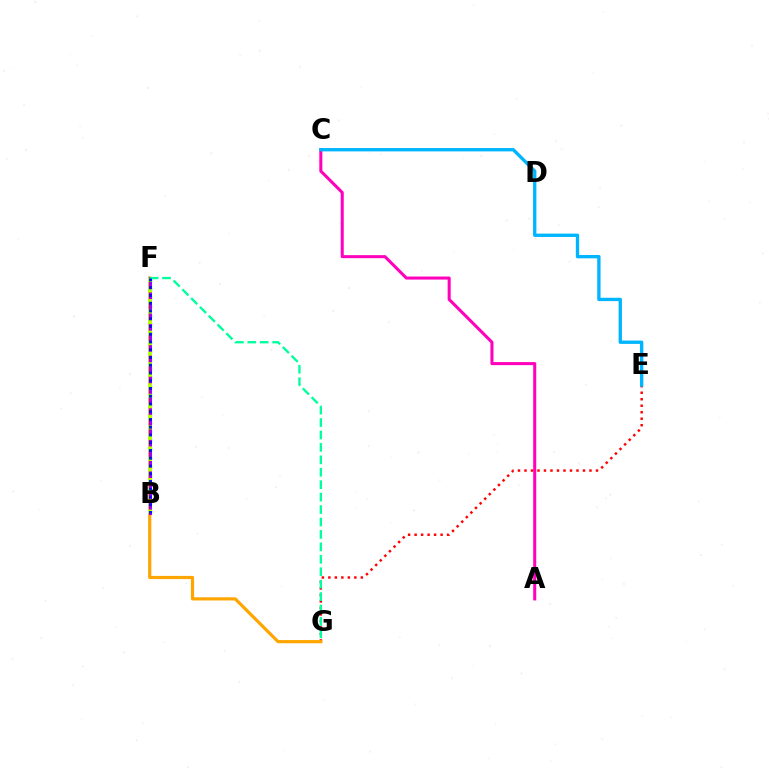{('B', 'F'): [{'color': '#08ff00', 'line_style': 'dotted', 'thickness': 2.42}, {'color': '#9b00ff', 'line_style': 'solid', 'thickness': 2.2}, {'color': '#b3ff00', 'line_style': 'dotted', 'thickness': 2.86}, {'color': '#0010ff', 'line_style': 'dotted', 'thickness': 2.11}], ('E', 'G'): [{'color': '#ff0000', 'line_style': 'dotted', 'thickness': 1.77}], ('A', 'C'): [{'color': '#ff00bd', 'line_style': 'solid', 'thickness': 2.19}], ('C', 'E'): [{'color': '#00b5ff', 'line_style': 'solid', 'thickness': 2.4}], ('F', 'G'): [{'color': '#ffa500', 'line_style': 'solid', 'thickness': 2.29}, {'color': '#00ff9d', 'line_style': 'dashed', 'thickness': 1.69}]}